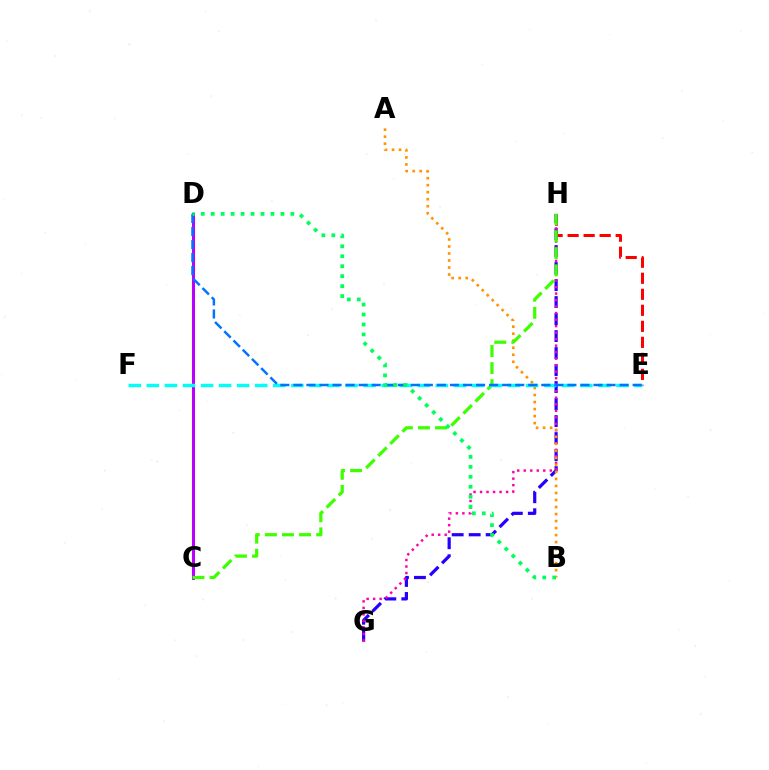{('E', 'H'): [{'color': '#ff0000', 'line_style': 'dashed', 'thickness': 2.18}], ('G', 'H'): [{'color': '#2500ff', 'line_style': 'dashed', 'thickness': 2.31}, {'color': '#ff00ac', 'line_style': 'dotted', 'thickness': 1.77}], ('C', 'D'): [{'color': '#d1ff00', 'line_style': 'solid', 'thickness': 1.65}, {'color': '#b900ff', 'line_style': 'solid', 'thickness': 2.18}], ('A', 'B'): [{'color': '#ff9400', 'line_style': 'dotted', 'thickness': 1.91}], ('C', 'H'): [{'color': '#3dff00', 'line_style': 'dashed', 'thickness': 2.32}], ('E', 'F'): [{'color': '#00fff6', 'line_style': 'dashed', 'thickness': 2.45}], ('D', 'E'): [{'color': '#0074ff', 'line_style': 'dashed', 'thickness': 1.77}], ('B', 'D'): [{'color': '#00ff5c', 'line_style': 'dotted', 'thickness': 2.71}]}